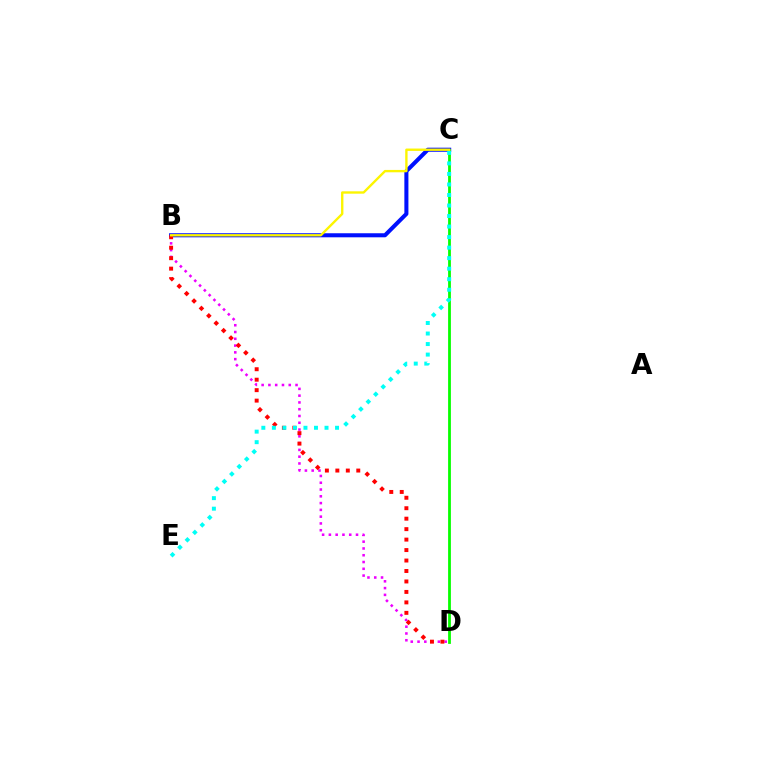{('B', 'D'): [{'color': '#ee00ff', 'line_style': 'dotted', 'thickness': 1.84}, {'color': '#ff0000', 'line_style': 'dotted', 'thickness': 2.84}], ('B', 'C'): [{'color': '#0010ff', 'line_style': 'solid', 'thickness': 2.92}, {'color': '#fcf500', 'line_style': 'solid', 'thickness': 1.7}], ('C', 'D'): [{'color': '#08ff00', 'line_style': 'solid', 'thickness': 2.01}], ('C', 'E'): [{'color': '#00fff6', 'line_style': 'dotted', 'thickness': 2.86}]}